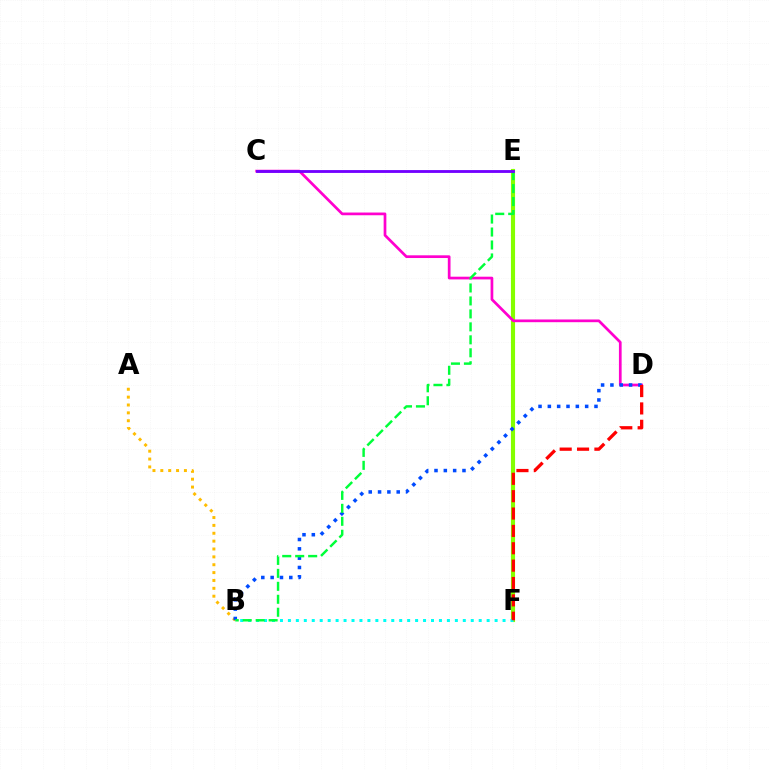{('E', 'F'): [{'color': '#84ff00', 'line_style': 'solid', 'thickness': 2.97}], ('B', 'F'): [{'color': '#00fff6', 'line_style': 'dotted', 'thickness': 2.16}], ('C', 'D'): [{'color': '#ff00cf', 'line_style': 'solid', 'thickness': 1.95}], ('A', 'B'): [{'color': '#ffbd00', 'line_style': 'dotted', 'thickness': 2.14}], ('B', 'D'): [{'color': '#004bff', 'line_style': 'dotted', 'thickness': 2.53}], ('B', 'E'): [{'color': '#00ff39', 'line_style': 'dashed', 'thickness': 1.76}], ('C', 'E'): [{'color': '#7200ff', 'line_style': 'solid', 'thickness': 2.04}], ('D', 'F'): [{'color': '#ff0000', 'line_style': 'dashed', 'thickness': 2.36}]}